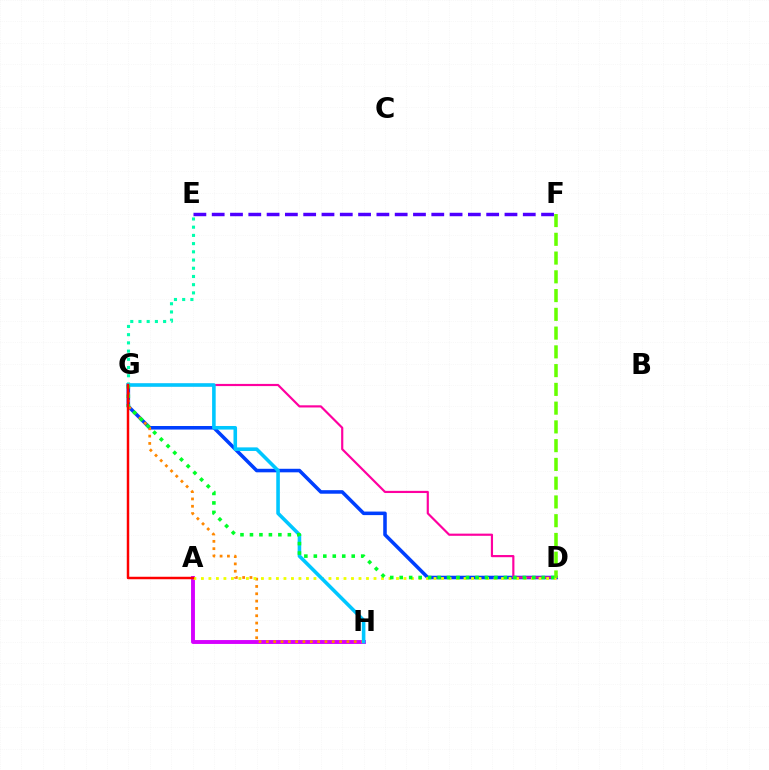{('D', 'G'): [{'color': '#003fff', 'line_style': 'solid', 'thickness': 2.55}, {'color': '#ff00a0', 'line_style': 'solid', 'thickness': 1.57}, {'color': '#00ff27', 'line_style': 'dotted', 'thickness': 2.57}], ('A', 'H'): [{'color': '#d600ff', 'line_style': 'solid', 'thickness': 2.8}], ('E', 'G'): [{'color': '#00ffaf', 'line_style': 'dotted', 'thickness': 2.23}], ('G', 'H'): [{'color': '#ff8800', 'line_style': 'dotted', 'thickness': 1.99}, {'color': '#00c7ff', 'line_style': 'solid', 'thickness': 2.58}], ('A', 'D'): [{'color': '#eeff00', 'line_style': 'dotted', 'thickness': 2.04}], ('A', 'G'): [{'color': '#ff0000', 'line_style': 'solid', 'thickness': 1.78}], ('E', 'F'): [{'color': '#4f00ff', 'line_style': 'dashed', 'thickness': 2.49}], ('D', 'F'): [{'color': '#66ff00', 'line_style': 'dashed', 'thickness': 2.55}]}